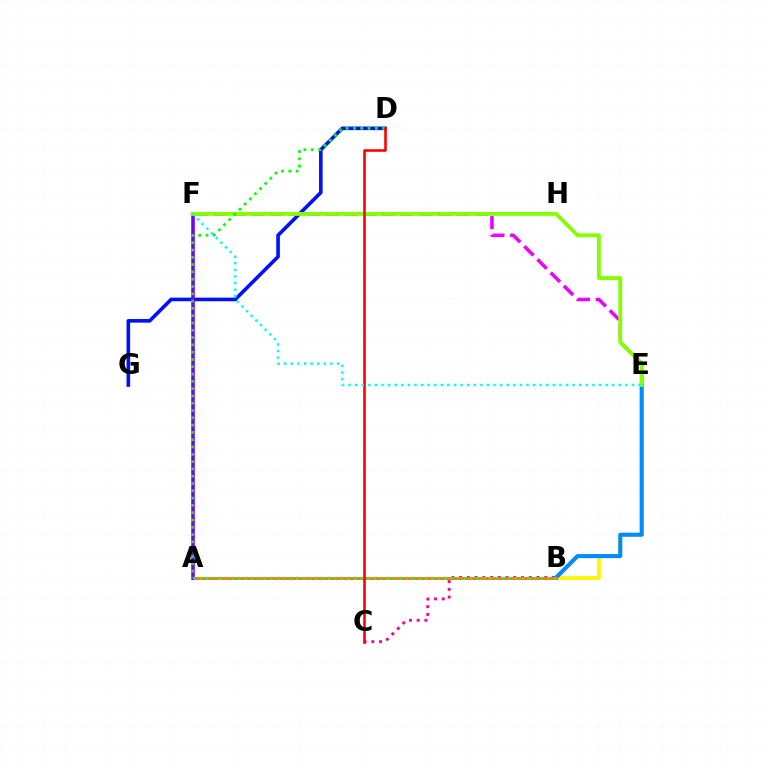{('D', 'G'): [{'color': '#0010ff', 'line_style': 'solid', 'thickness': 2.6}], ('B', 'E'): [{'color': '#fcf500', 'line_style': 'solid', 'thickness': 2.68}, {'color': '#008cff', 'line_style': 'solid', 'thickness': 2.92}], ('B', 'C'): [{'color': '#ff0094', 'line_style': 'dotted', 'thickness': 2.1}], ('A', 'B'): [{'color': '#ff7c00', 'line_style': 'solid', 'thickness': 2.12}, {'color': '#00ff74', 'line_style': 'dotted', 'thickness': 1.75}], ('E', 'F'): [{'color': '#ee00ff', 'line_style': 'dashed', 'thickness': 2.54}, {'color': '#84ff00', 'line_style': 'solid', 'thickness': 2.78}, {'color': '#00fff6', 'line_style': 'dotted', 'thickness': 1.79}], ('A', 'F'): [{'color': '#7200ff', 'line_style': 'solid', 'thickness': 2.57}], ('A', 'D'): [{'color': '#08ff00', 'line_style': 'dotted', 'thickness': 1.98}], ('C', 'D'): [{'color': '#ff0000', 'line_style': 'solid', 'thickness': 1.86}]}